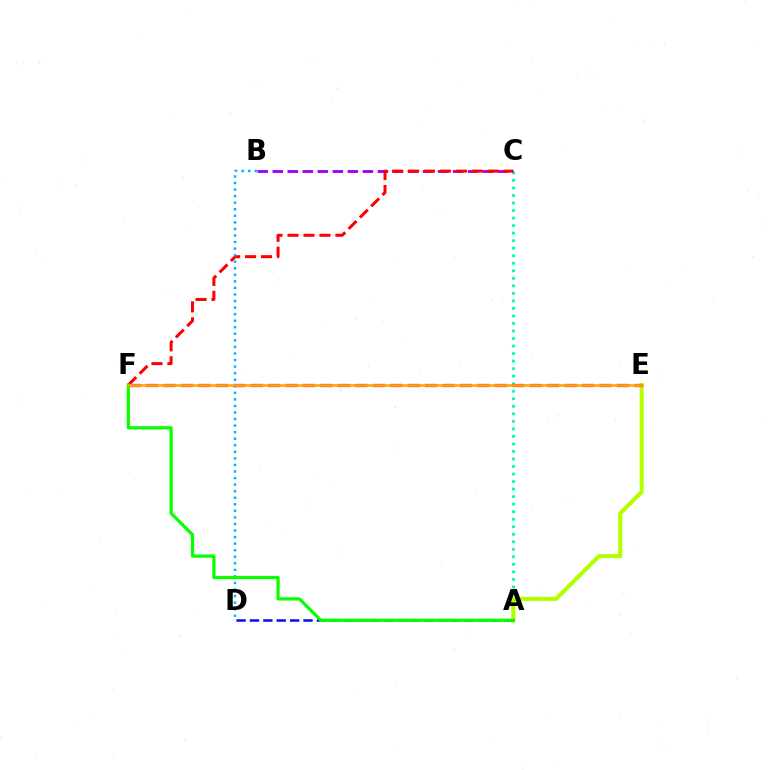{('A', 'C'): [{'color': '#00ff9d', 'line_style': 'dotted', 'thickness': 2.05}], ('B', 'C'): [{'color': '#9b00ff', 'line_style': 'dashed', 'thickness': 2.04}], ('C', 'F'): [{'color': '#ff0000', 'line_style': 'dashed', 'thickness': 2.17}], ('B', 'D'): [{'color': '#00b5ff', 'line_style': 'dotted', 'thickness': 1.78}], ('A', 'E'): [{'color': '#b3ff00', 'line_style': 'solid', 'thickness': 2.96}], ('E', 'F'): [{'color': '#ff00bd', 'line_style': 'dashed', 'thickness': 2.37}, {'color': '#ffa500', 'line_style': 'solid', 'thickness': 1.87}], ('A', 'D'): [{'color': '#0010ff', 'line_style': 'dashed', 'thickness': 1.82}], ('A', 'F'): [{'color': '#08ff00', 'line_style': 'solid', 'thickness': 2.32}]}